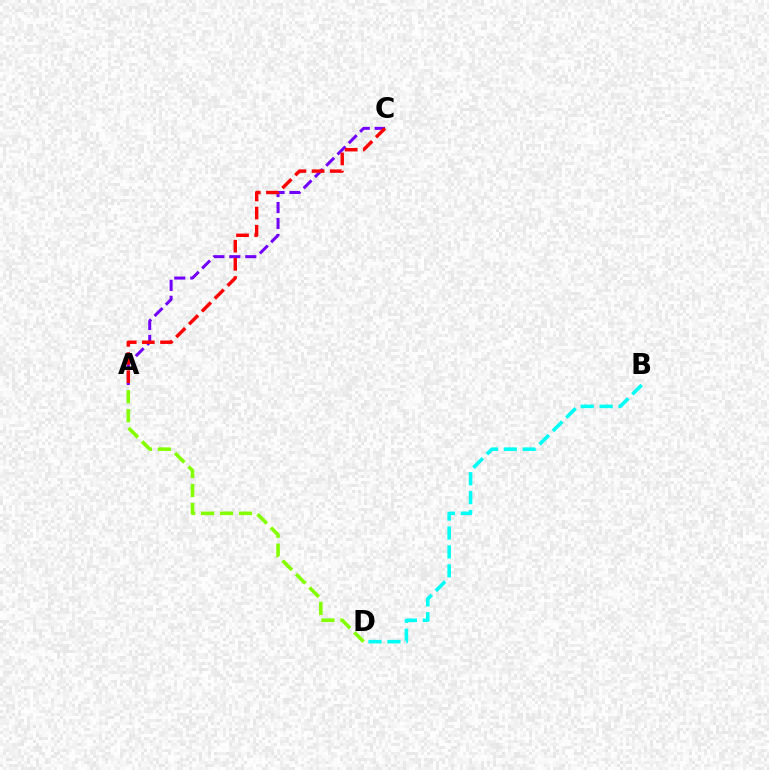{('A', 'C'): [{'color': '#7200ff', 'line_style': 'dashed', 'thickness': 2.17}, {'color': '#ff0000', 'line_style': 'dashed', 'thickness': 2.47}], ('B', 'D'): [{'color': '#00fff6', 'line_style': 'dashed', 'thickness': 2.57}], ('A', 'D'): [{'color': '#84ff00', 'line_style': 'dashed', 'thickness': 2.58}]}